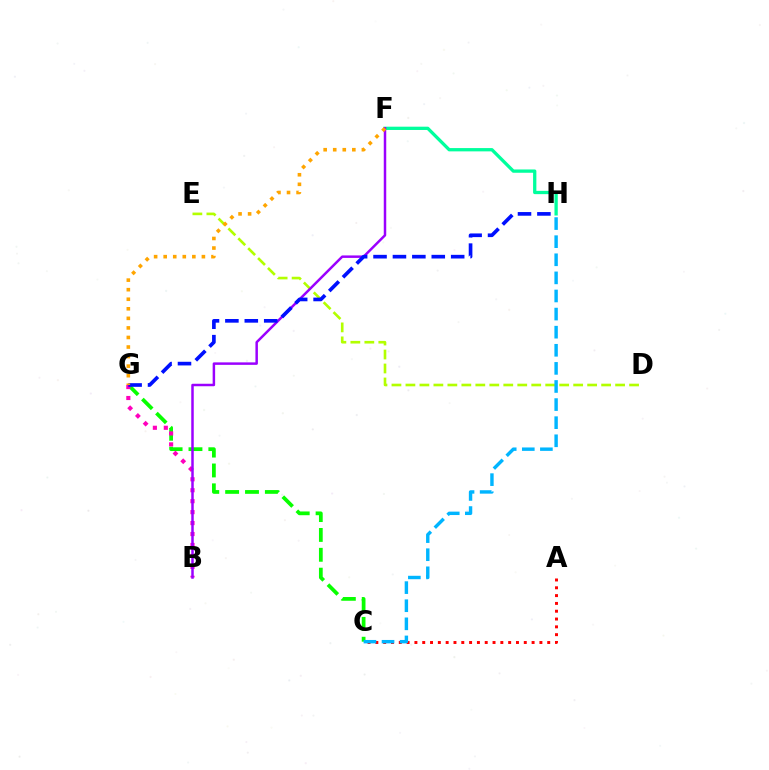{('A', 'C'): [{'color': '#ff0000', 'line_style': 'dotted', 'thickness': 2.12}], ('F', 'H'): [{'color': '#00ff9d', 'line_style': 'solid', 'thickness': 2.37}], ('D', 'E'): [{'color': '#b3ff00', 'line_style': 'dashed', 'thickness': 1.9}], ('C', 'G'): [{'color': '#08ff00', 'line_style': 'dashed', 'thickness': 2.7}], ('C', 'H'): [{'color': '#00b5ff', 'line_style': 'dashed', 'thickness': 2.46}], ('B', 'G'): [{'color': '#ff00bd', 'line_style': 'dotted', 'thickness': 2.97}], ('B', 'F'): [{'color': '#9b00ff', 'line_style': 'solid', 'thickness': 1.79}], ('G', 'H'): [{'color': '#0010ff', 'line_style': 'dashed', 'thickness': 2.64}], ('F', 'G'): [{'color': '#ffa500', 'line_style': 'dotted', 'thickness': 2.6}]}